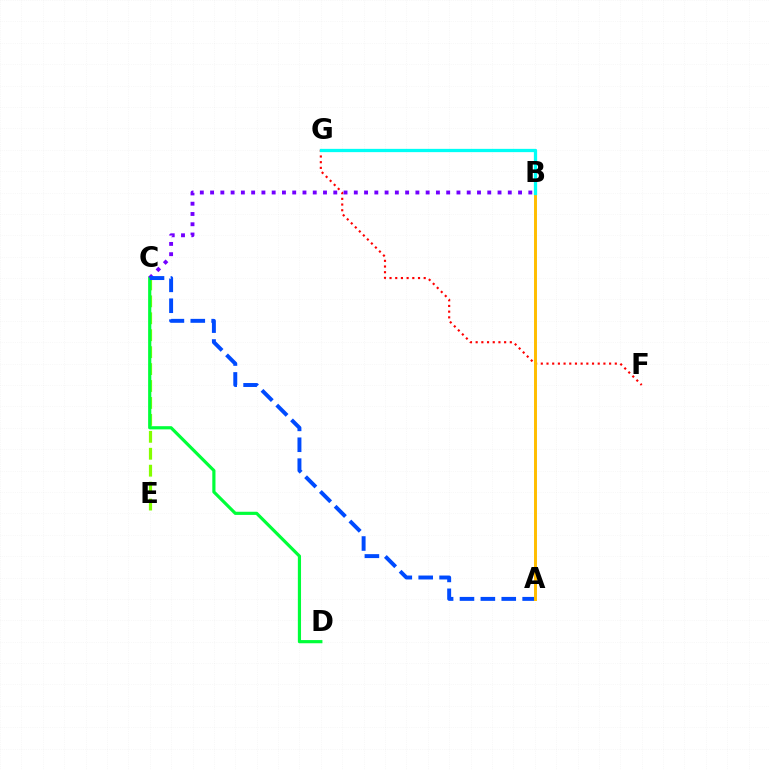{('C', 'E'): [{'color': '#84ff00', 'line_style': 'dashed', 'thickness': 2.3}], ('B', 'G'): [{'color': '#ff00cf', 'line_style': 'dotted', 'thickness': 1.85}, {'color': '#00fff6', 'line_style': 'solid', 'thickness': 2.36}], ('C', 'D'): [{'color': '#00ff39', 'line_style': 'solid', 'thickness': 2.29}], ('F', 'G'): [{'color': '#ff0000', 'line_style': 'dotted', 'thickness': 1.55}], ('B', 'C'): [{'color': '#7200ff', 'line_style': 'dotted', 'thickness': 2.79}], ('A', 'C'): [{'color': '#004bff', 'line_style': 'dashed', 'thickness': 2.84}], ('A', 'B'): [{'color': '#ffbd00', 'line_style': 'solid', 'thickness': 2.13}]}